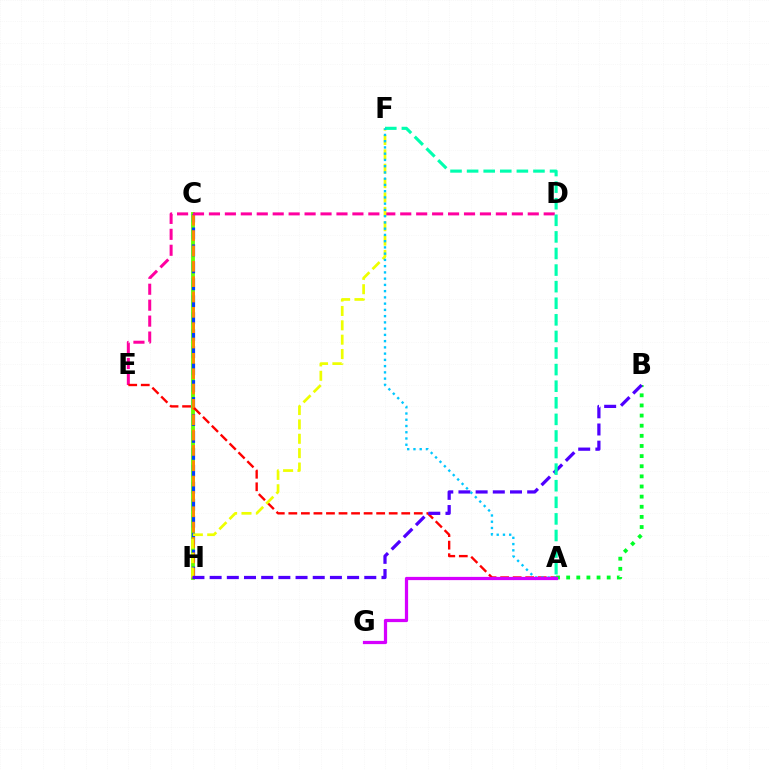{('C', 'H'): [{'color': '#66ff00', 'line_style': 'solid', 'thickness': 2.76}, {'color': '#003fff', 'line_style': 'dashed', 'thickness': 2.3}, {'color': '#ff8800', 'line_style': 'dashed', 'thickness': 2.08}], ('D', 'E'): [{'color': '#ff00a0', 'line_style': 'dashed', 'thickness': 2.17}], ('A', 'B'): [{'color': '#00ff27', 'line_style': 'dotted', 'thickness': 2.75}], ('A', 'E'): [{'color': '#ff0000', 'line_style': 'dashed', 'thickness': 1.7}], ('F', 'H'): [{'color': '#eeff00', 'line_style': 'dashed', 'thickness': 1.95}], ('B', 'H'): [{'color': '#4f00ff', 'line_style': 'dashed', 'thickness': 2.33}], ('A', 'F'): [{'color': '#00ffaf', 'line_style': 'dashed', 'thickness': 2.25}, {'color': '#00c7ff', 'line_style': 'dotted', 'thickness': 1.7}], ('A', 'G'): [{'color': '#d600ff', 'line_style': 'solid', 'thickness': 2.33}]}